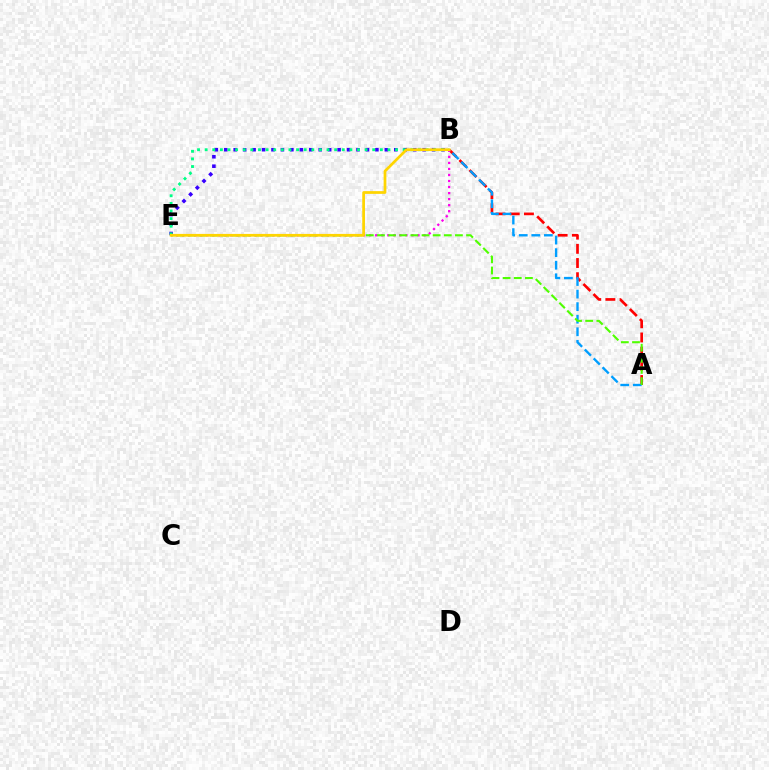{('A', 'B'): [{'color': '#ff0000', 'line_style': 'dashed', 'thickness': 1.93}, {'color': '#009eff', 'line_style': 'dashed', 'thickness': 1.71}], ('B', 'E'): [{'color': '#ff00ed', 'line_style': 'dotted', 'thickness': 1.64}, {'color': '#3700ff', 'line_style': 'dotted', 'thickness': 2.57}, {'color': '#00ff86', 'line_style': 'dotted', 'thickness': 2.07}, {'color': '#ffd500', 'line_style': 'solid', 'thickness': 1.97}], ('A', 'E'): [{'color': '#4fff00', 'line_style': 'dashed', 'thickness': 1.51}]}